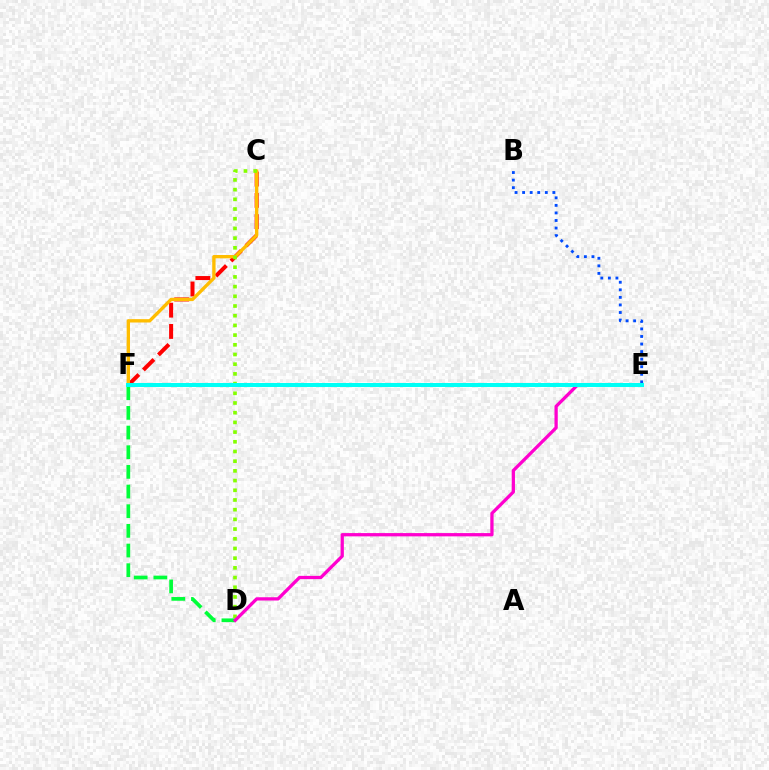{('C', 'F'): [{'color': '#ff0000', 'line_style': 'dashed', 'thickness': 2.89}, {'color': '#ffbd00', 'line_style': 'solid', 'thickness': 2.41}], ('D', 'F'): [{'color': '#00ff39', 'line_style': 'dashed', 'thickness': 2.67}], ('E', 'F'): [{'color': '#7200ff', 'line_style': 'solid', 'thickness': 2.64}, {'color': '#00fff6', 'line_style': 'solid', 'thickness': 2.89}], ('B', 'E'): [{'color': '#004bff', 'line_style': 'dotted', 'thickness': 2.05}], ('C', 'D'): [{'color': '#84ff00', 'line_style': 'dotted', 'thickness': 2.64}], ('D', 'E'): [{'color': '#ff00cf', 'line_style': 'solid', 'thickness': 2.35}]}